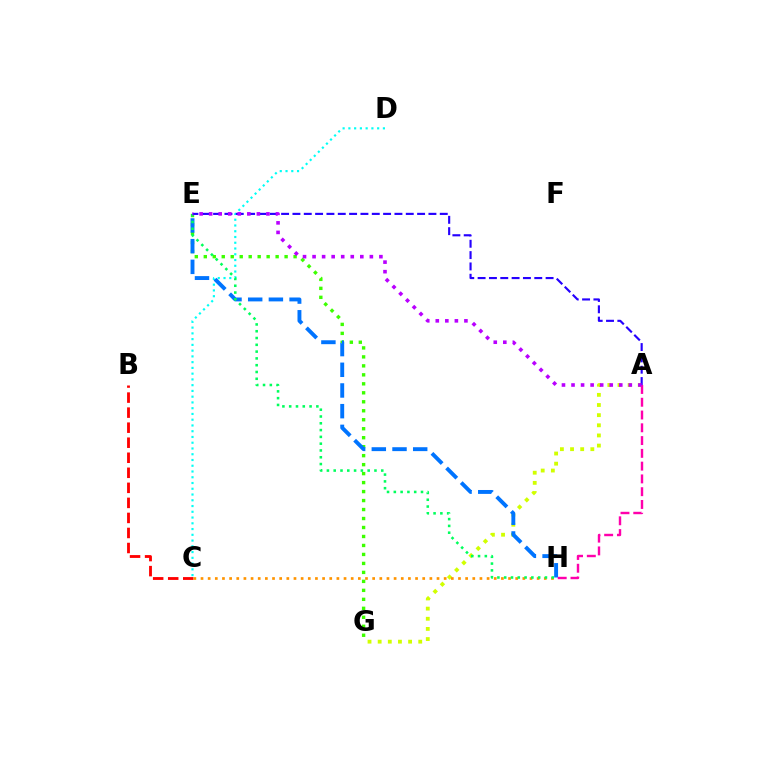{('B', 'C'): [{'color': '#ff0000', 'line_style': 'dashed', 'thickness': 2.04}], ('C', 'D'): [{'color': '#00fff6', 'line_style': 'dotted', 'thickness': 1.56}], ('A', 'G'): [{'color': '#d1ff00', 'line_style': 'dotted', 'thickness': 2.76}], ('E', 'G'): [{'color': '#3dff00', 'line_style': 'dotted', 'thickness': 2.44}], ('C', 'H'): [{'color': '#ff9400', 'line_style': 'dotted', 'thickness': 1.94}], ('E', 'H'): [{'color': '#0074ff', 'line_style': 'dashed', 'thickness': 2.81}, {'color': '#00ff5c', 'line_style': 'dotted', 'thickness': 1.85}], ('A', 'E'): [{'color': '#2500ff', 'line_style': 'dashed', 'thickness': 1.54}, {'color': '#b900ff', 'line_style': 'dotted', 'thickness': 2.59}], ('A', 'H'): [{'color': '#ff00ac', 'line_style': 'dashed', 'thickness': 1.74}]}